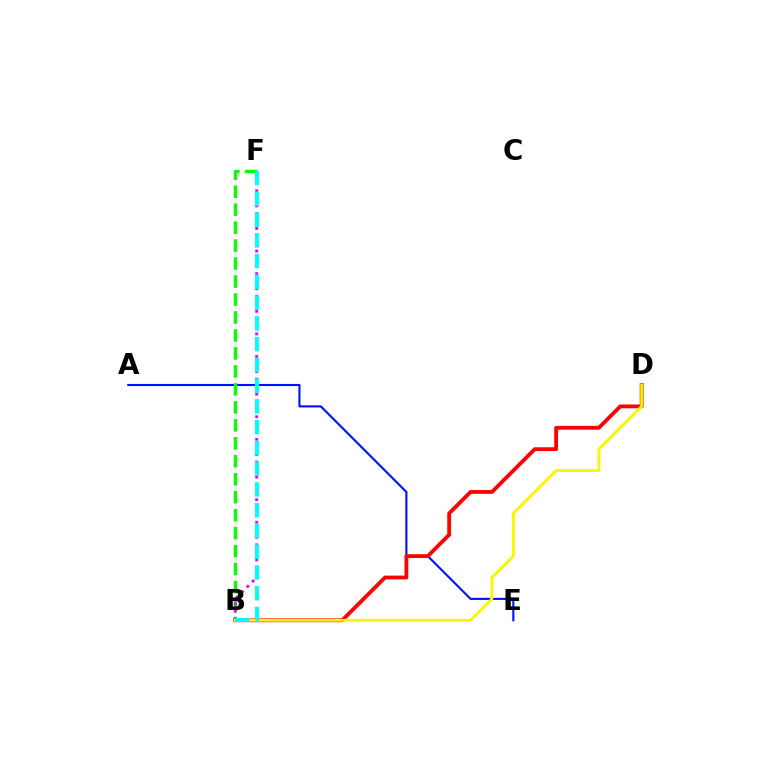{('A', 'E'): [{'color': '#0010ff', 'line_style': 'solid', 'thickness': 1.51}], ('B', 'F'): [{'color': '#08ff00', 'line_style': 'dashed', 'thickness': 2.44}, {'color': '#ee00ff', 'line_style': 'dotted', 'thickness': 2.05}, {'color': '#00fff6', 'line_style': 'dashed', 'thickness': 2.82}], ('B', 'D'): [{'color': '#ff0000', 'line_style': 'solid', 'thickness': 2.74}, {'color': '#fcf500', 'line_style': 'solid', 'thickness': 2.06}]}